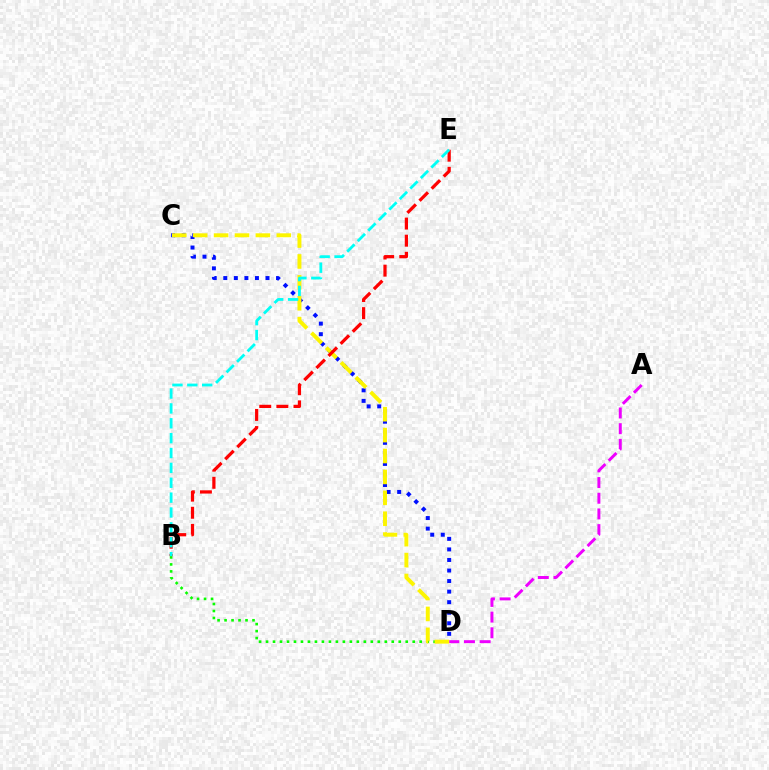{('B', 'D'): [{'color': '#08ff00', 'line_style': 'dotted', 'thickness': 1.9}], ('C', 'D'): [{'color': '#0010ff', 'line_style': 'dotted', 'thickness': 2.87}, {'color': '#fcf500', 'line_style': 'dashed', 'thickness': 2.84}], ('A', 'D'): [{'color': '#ee00ff', 'line_style': 'dashed', 'thickness': 2.13}], ('B', 'E'): [{'color': '#ff0000', 'line_style': 'dashed', 'thickness': 2.33}, {'color': '#00fff6', 'line_style': 'dashed', 'thickness': 2.02}]}